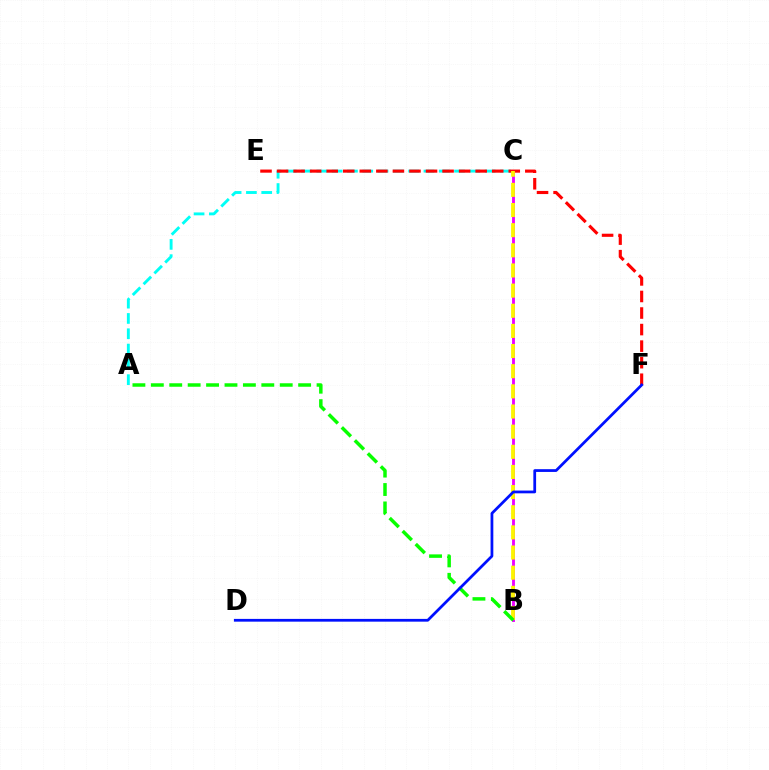{('A', 'C'): [{'color': '#00fff6', 'line_style': 'dashed', 'thickness': 2.08}], ('B', 'C'): [{'color': '#ee00ff', 'line_style': 'solid', 'thickness': 2.06}, {'color': '#fcf500', 'line_style': 'dashed', 'thickness': 2.74}], ('E', 'F'): [{'color': '#ff0000', 'line_style': 'dashed', 'thickness': 2.25}], ('A', 'B'): [{'color': '#08ff00', 'line_style': 'dashed', 'thickness': 2.5}], ('D', 'F'): [{'color': '#0010ff', 'line_style': 'solid', 'thickness': 1.98}]}